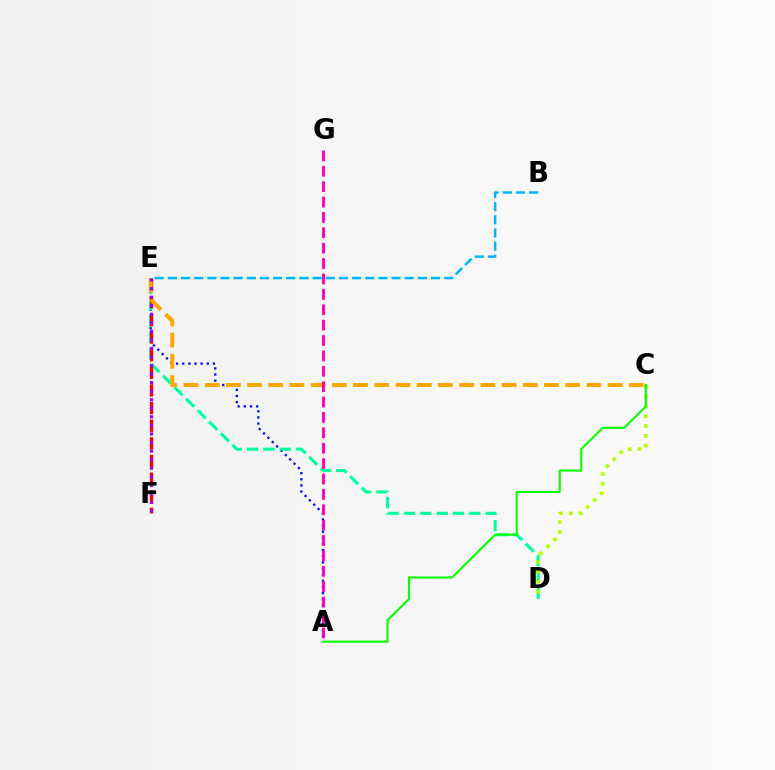{('A', 'E'): [{'color': '#0010ff', 'line_style': 'dotted', 'thickness': 1.67}], ('D', 'E'): [{'color': '#00ff9d', 'line_style': 'dashed', 'thickness': 2.22}], ('E', 'F'): [{'color': '#ff0000', 'line_style': 'dashed', 'thickness': 2.4}, {'color': '#9b00ff', 'line_style': 'dotted', 'thickness': 2.32}], ('C', 'D'): [{'color': '#b3ff00', 'line_style': 'dotted', 'thickness': 2.66}], ('C', 'E'): [{'color': '#ffa500', 'line_style': 'dashed', 'thickness': 2.88}], ('A', 'G'): [{'color': '#ff00bd', 'line_style': 'dashed', 'thickness': 2.09}], ('B', 'E'): [{'color': '#00b5ff', 'line_style': 'dashed', 'thickness': 1.79}], ('A', 'C'): [{'color': '#08ff00', 'line_style': 'solid', 'thickness': 1.52}]}